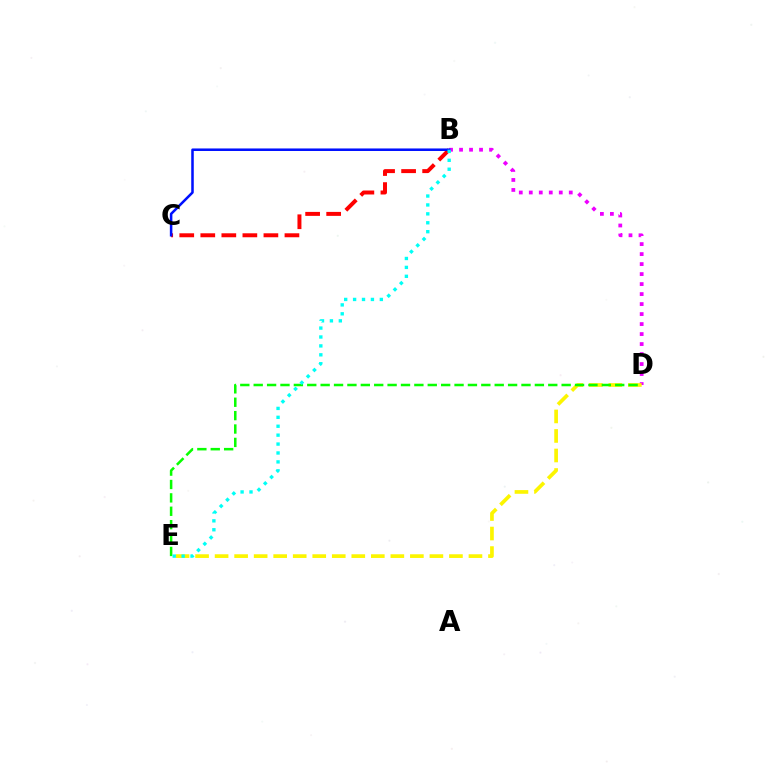{('B', 'D'): [{'color': '#ee00ff', 'line_style': 'dotted', 'thickness': 2.72}], ('B', 'C'): [{'color': '#ff0000', 'line_style': 'dashed', 'thickness': 2.86}, {'color': '#0010ff', 'line_style': 'solid', 'thickness': 1.83}], ('D', 'E'): [{'color': '#fcf500', 'line_style': 'dashed', 'thickness': 2.65}, {'color': '#08ff00', 'line_style': 'dashed', 'thickness': 1.82}], ('B', 'E'): [{'color': '#00fff6', 'line_style': 'dotted', 'thickness': 2.42}]}